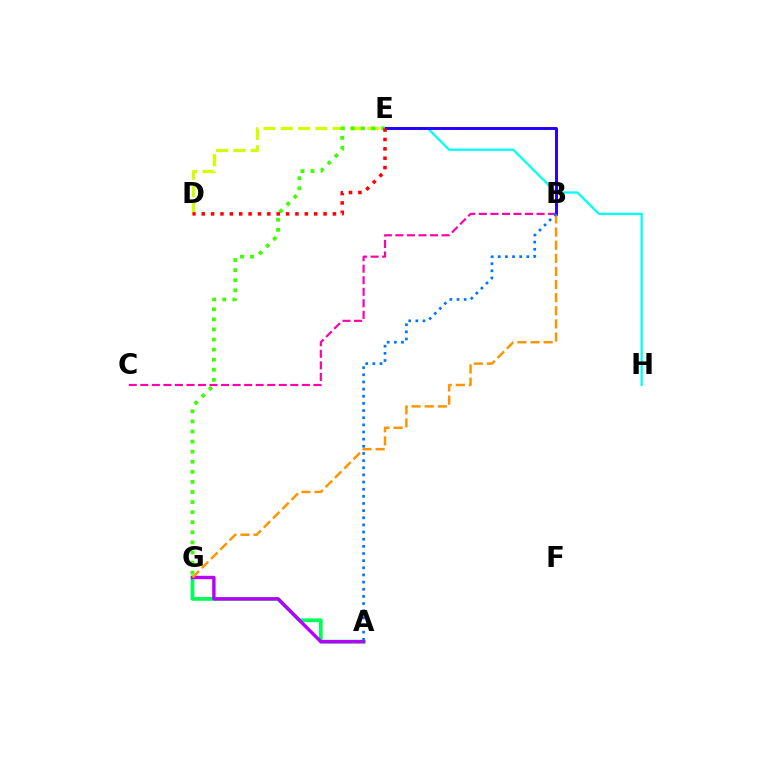{('D', 'E'): [{'color': '#d1ff00', 'line_style': 'dashed', 'thickness': 2.35}, {'color': '#ff0000', 'line_style': 'dotted', 'thickness': 2.55}], ('E', 'H'): [{'color': '#00fff6', 'line_style': 'solid', 'thickness': 1.64}], ('A', 'G'): [{'color': '#00ff5c', 'line_style': 'solid', 'thickness': 2.73}, {'color': '#b900ff', 'line_style': 'solid', 'thickness': 2.45}], ('B', 'C'): [{'color': '#ff00ac', 'line_style': 'dashed', 'thickness': 1.57}], ('B', 'E'): [{'color': '#2500ff', 'line_style': 'solid', 'thickness': 2.12}], ('E', 'G'): [{'color': '#3dff00', 'line_style': 'dotted', 'thickness': 2.74}], ('B', 'G'): [{'color': '#ff9400', 'line_style': 'dashed', 'thickness': 1.78}], ('A', 'B'): [{'color': '#0074ff', 'line_style': 'dotted', 'thickness': 1.94}]}